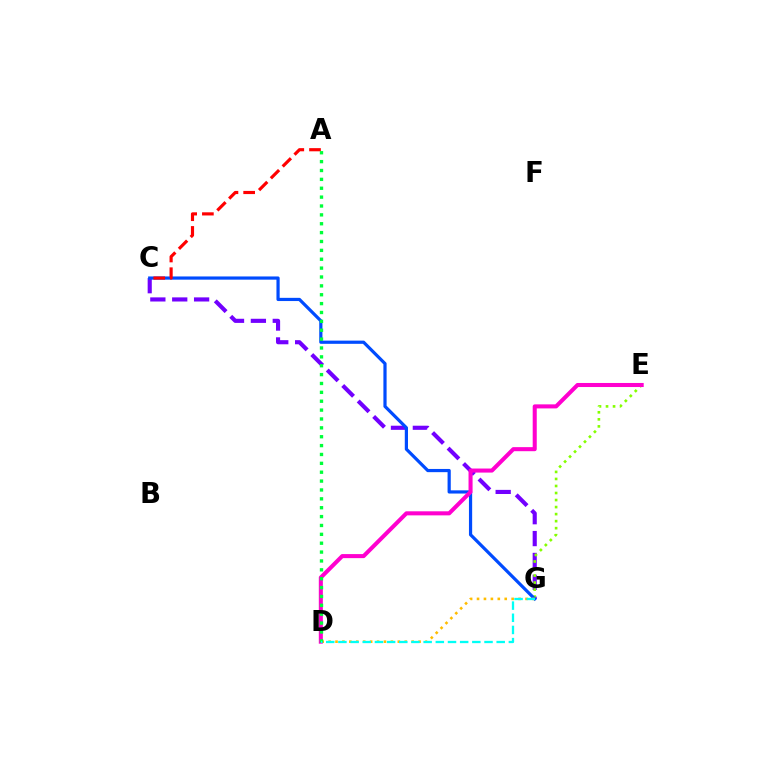{('C', 'G'): [{'color': '#7200ff', 'line_style': 'dashed', 'thickness': 2.97}, {'color': '#004bff', 'line_style': 'solid', 'thickness': 2.31}], ('E', 'G'): [{'color': '#84ff00', 'line_style': 'dotted', 'thickness': 1.91}], ('D', 'G'): [{'color': '#ffbd00', 'line_style': 'dotted', 'thickness': 1.88}, {'color': '#00fff6', 'line_style': 'dashed', 'thickness': 1.65}], ('A', 'C'): [{'color': '#ff0000', 'line_style': 'dashed', 'thickness': 2.27}], ('D', 'E'): [{'color': '#ff00cf', 'line_style': 'solid', 'thickness': 2.92}], ('A', 'D'): [{'color': '#00ff39', 'line_style': 'dotted', 'thickness': 2.41}]}